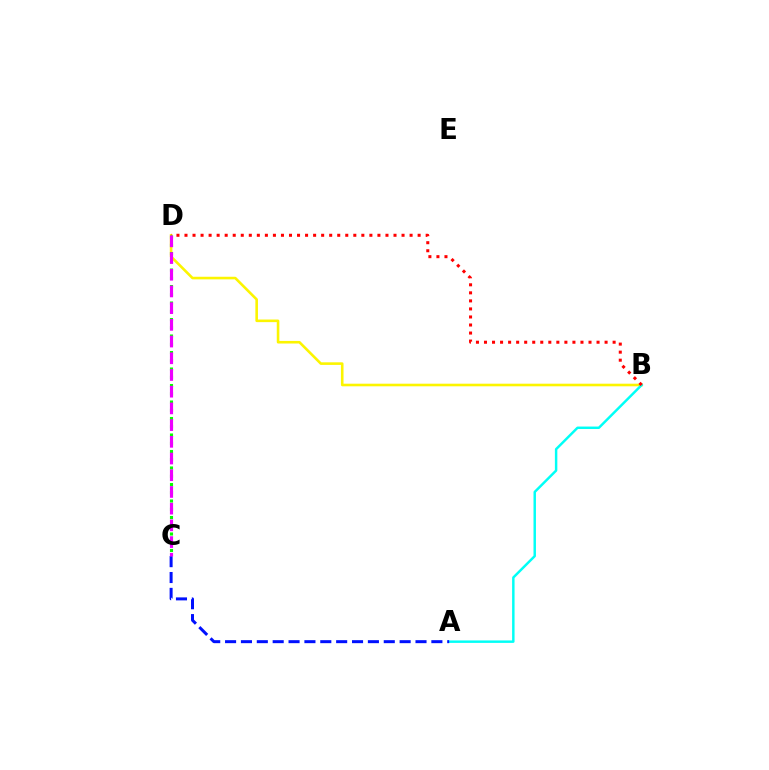{('B', 'D'): [{'color': '#fcf500', 'line_style': 'solid', 'thickness': 1.87}, {'color': '#ff0000', 'line_style': 'dotted', 'thickness': 2.18}], ('A', 'B'): [{'color': '#00fff6', 'line_style': 'solid', 'thickness': 1.77}], ('C', 'D'): [{'color': '#08ff00', 'line_style': 'dotted', 'thickness': 2.24}, {'color': '#ee00ff', 'line_style': 'dashed', 'thickness': 2.27}], ('A', 'C'): [{'color': '#0010ff', 'line_style': 'dashed', 'thickness': 2.16}]}